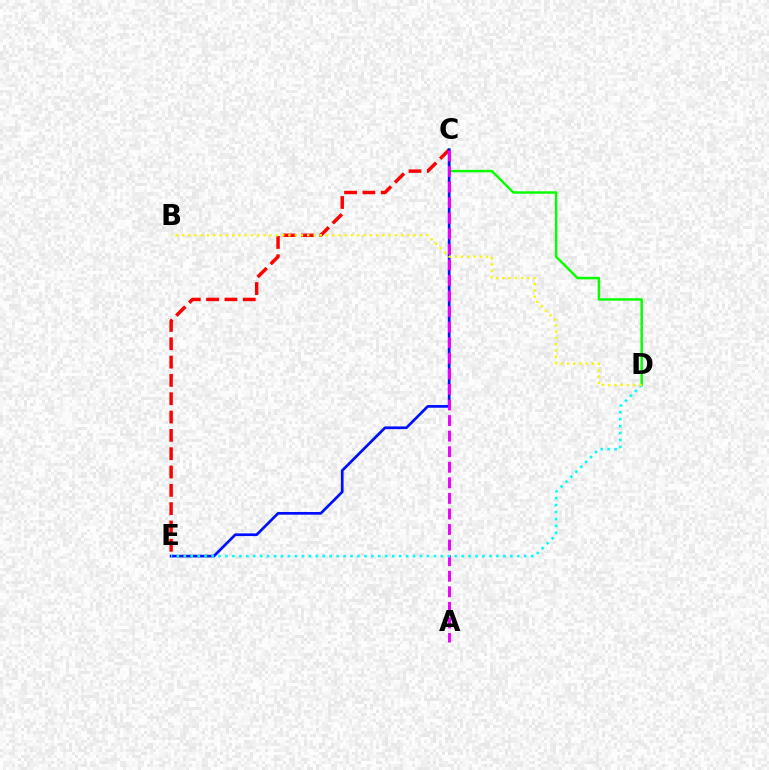{('C', 'D'): [{'color': '#08ff00', 'line_style': 'solid', 'thickness': 1.78}], ('C', 'E'): [{'color': '#ff0000', 'line_style': 'dashed', 'thickness': 2.49}, {'color': '#0010ff', 'line_style': 'solid', 'thickness': 1.95}], ('A', 'C'): [{'color': '#ee00ff', 'line_style': 'dashed', 'thickness': 2.11}], ('D', 'E'): [{'color': '#00fff6', 'line_style': 'dotted', 'thickness': 1.89}], ('B', 'D'): [{'color': '#fcf500', 'line_style': 'dotted', 'thickness': 1.7}]}